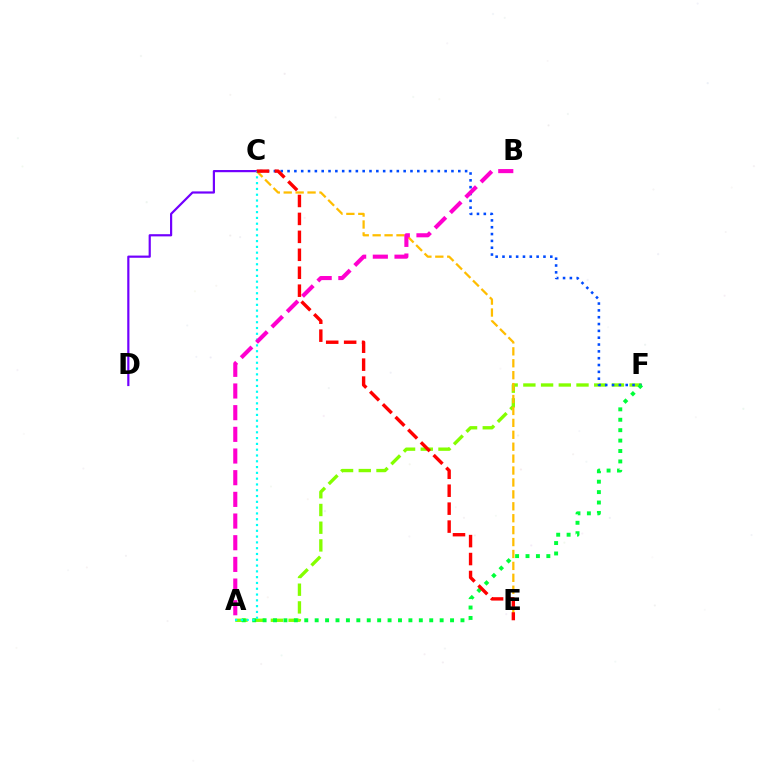{('C', 'D'): [{'color': '#7200ff', 'line_style': 'solid', 'thickness': 1.58}], ('A', 'F'): [{'color': '#84ff00', 'line_style': 'dashed', 'thickness': 2.41}, {'color': '#00ff39', 'line_style': 'dotted', 'thickness': 2.83}], ('C', 'E'): [{'color': '#ffbd00', 'line_style': 'dashed', 'thickness': 1.62}, {'color': '#ff0000', 'line_style': 'dashed', 'thickness': 2.44}], ('C', 'F'): [{'color': '#004bff', 'line_style': 'dotted', 'thickness': 1.86}], ('A', 'C'): [{'color': '#00fff6', 'line_style': 'dotted', 'thickness': 1.57}], ('A', 'B'): [{'color': '#ff00cf', 'line_style': 'dashed', 'thickness': 2.94}]}